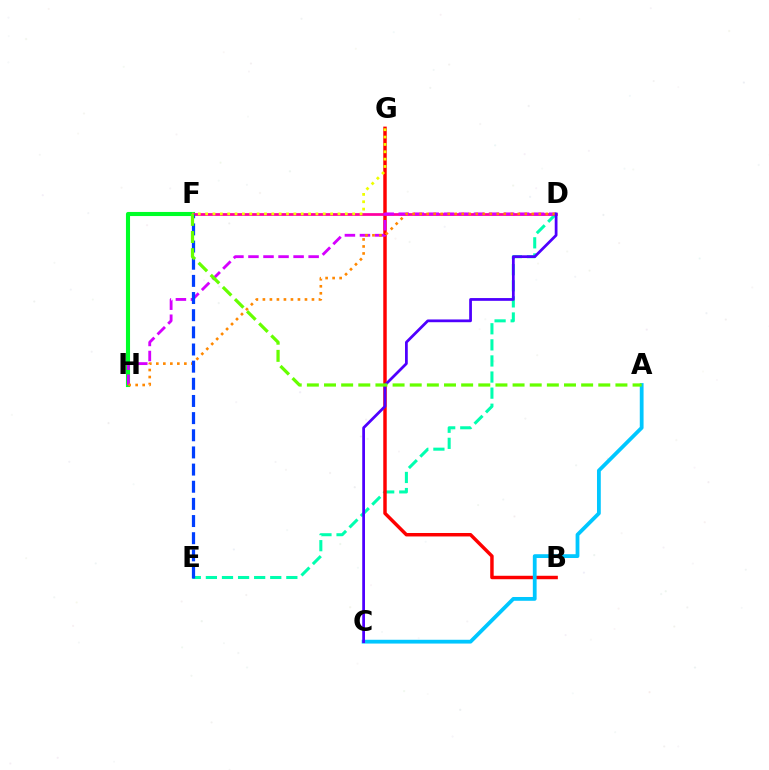{('F', 'H'): [{'color': '#00ff27', 'line_style': 'solid', 'thickness': 2.95}], ('D', 'E'): [{'color': '#00ffaf', 'line_style': 'dashed', 'thickness': 2.19}], ('B', 'G'): [{'color': '#ff0000', 'line_style': 'solid', 'thickness': 2.49}], ('D', 'F'): [{'color': '#ff00a0', 'line_style': 'solid', 'thickness': 1.98}], ('D', 'H'): [{'color': '#d600ff', 'line_style': 'dashed', 'thickness': 2.04}, {'color': '#ff8800', 'line_style': 'dotted', 'thickness': 1.9}], ('A', 'C'): [{'color': '#00c7ff', 'line_style': 'solid', 'thickness': 2.73}], ('E', 'F'): [{'color': '#003fff', 'line_style': 'dashed', 'thickness': 2.33}], ('C', 'D'): [{'color': '#4f00ff', 'line_style': 'solid', 'thickness': 1.98}], ('F', 'G'): [{'color': '#eeff00', 'line_style': 'dotted', 'thickness': 2.0}], ('A', 'F'): [{'color': '#66ff00', 'line_style': 'dashed', 'thickness': 2.33}]}